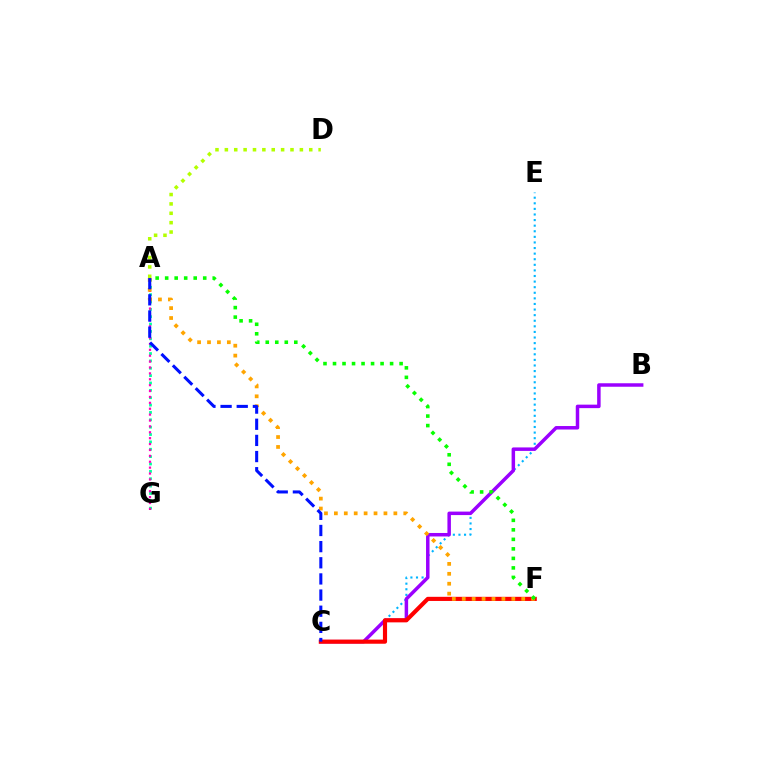{('C', 'E'): [{'color': '#00b5ff', 'line_style': 'dotted', 'thickness': 1.52}], ('A', 'D'): [{'color': '#b3ff00', 'line_style': 'dotted', 'thickness': 2.55}], ('B', 'C'): [{'color': '#9b00ff', 'line_style': 'solid', 'thickness': 2.51}], ('A', 'G'): [{'color': '#00ff9d', 'line_style': 'dotted', 'thickness': 2.0}, {'color': '#ff00bd', 'line_style': 'dotted', 'thickness': 1.6}], ('C', 'F'): [{'color': '#ff0000', 'line_style': 'solid', 'thickness': 2.98}], ('A', 'F'): [{'color': '#ffa500', 'line_style': 'dotted', 'thickness': 2.69}, {'color': '#08ff00', 'line_style': 'dotted', 'thickness': 2.58}], ('A', 'C'): [{'color': '#0010ff', 'line_style': 'dashed', 'thickness': 2.19}]}